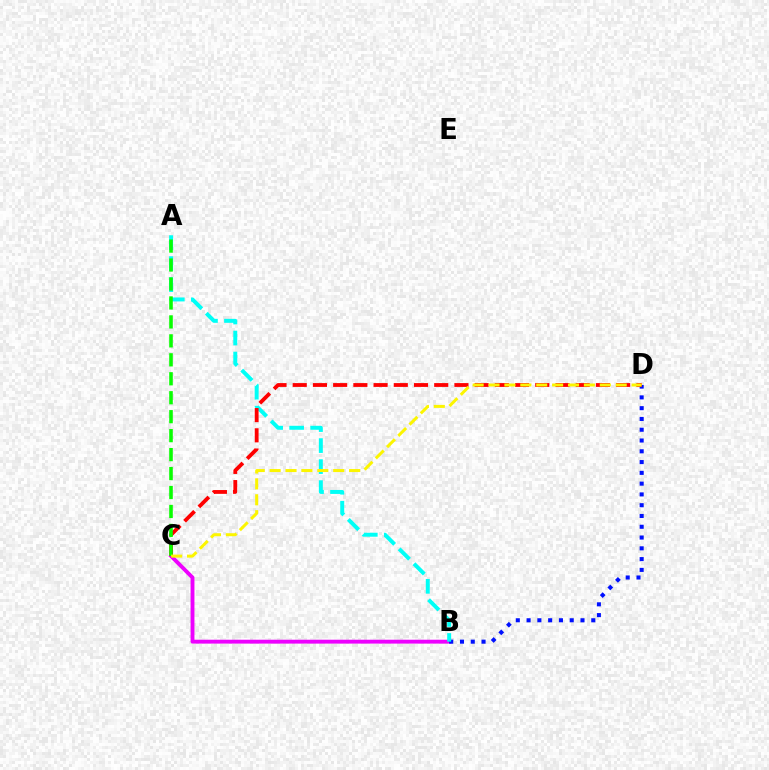{('B', 'C'): [{'color': '#ee00ff', 'line_style': 'solid', 'thickness': 2.8}], ('B', 'D'): [{'color': '#0010ff', 'line_style': 'dotted', 'thickness': 2.93}], ('A', 'B'): [{'color': '#00fff6', 'line_style': 'dashed', 'thickness': 2.85}], ('C', 'D'): [{'color': '#ff0000', 'line_style': 'dashed', 'thickness': 2.75}, {'color': '#fcf500', 'line_style': 'dashed', 'thickness': 2.16}], ('A', 'C'): [{'color': '#08ff00', 'line_style': 'dashed', 'thickness': 2.58}]}